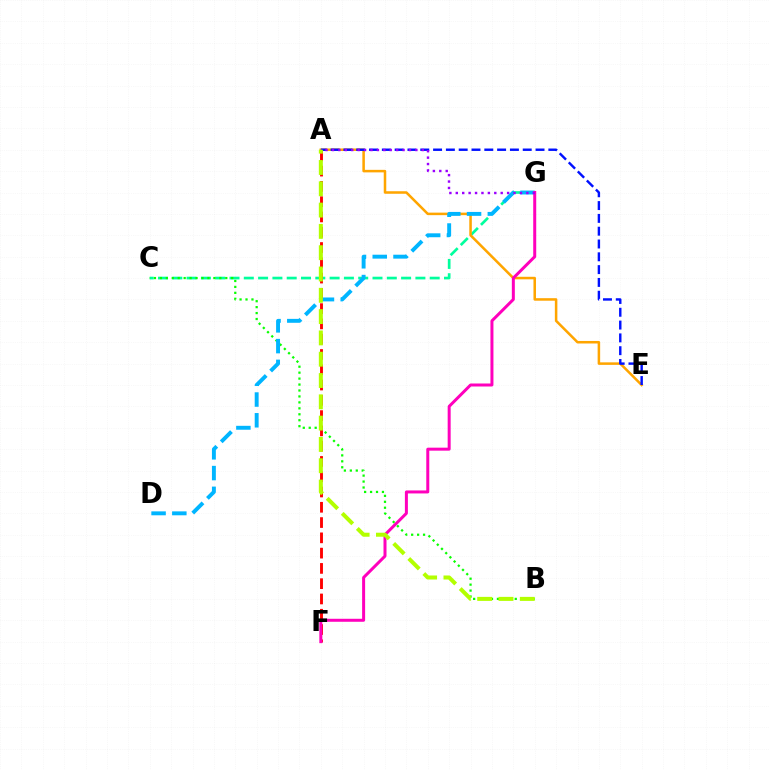{('C', 'G'): [{'color': '#00ff9d', 'line_style': 'dashed', 'thickness': 1.94}], ('A', 'F'): [{'color': '#ff0000', 'line_style': 'dashed', 'thickness': 2.08}], ('B', 'C'): [{'color': '#08ff00', 'line_style': 'dotted', 'thickness': 1.62}], ('A', 'E'): [{'color': '#ffa500', 'line_style': 'solid', 'thickness': 1.82}, {'color': '#0010ff', 'line_style': 'dashed', 'thickness': 1.74}], ('D', 'G'): [{'color': '#00b5ff', 'line_style': 'dashed', 'thickness': 2.82}], ('F', 'G'): [{'color': '#ff00bd', 'line_style': 'solid', 'thickness': 2.16}], ('A', 'G'): [{'color': '#9b00ff', 'line_style': 'dotted', 'thickness': 1.74}], ('A', 'B'): [{'color': '#b3ff00', 'line_style': 'dashed', 'thickness': 2.89}]}